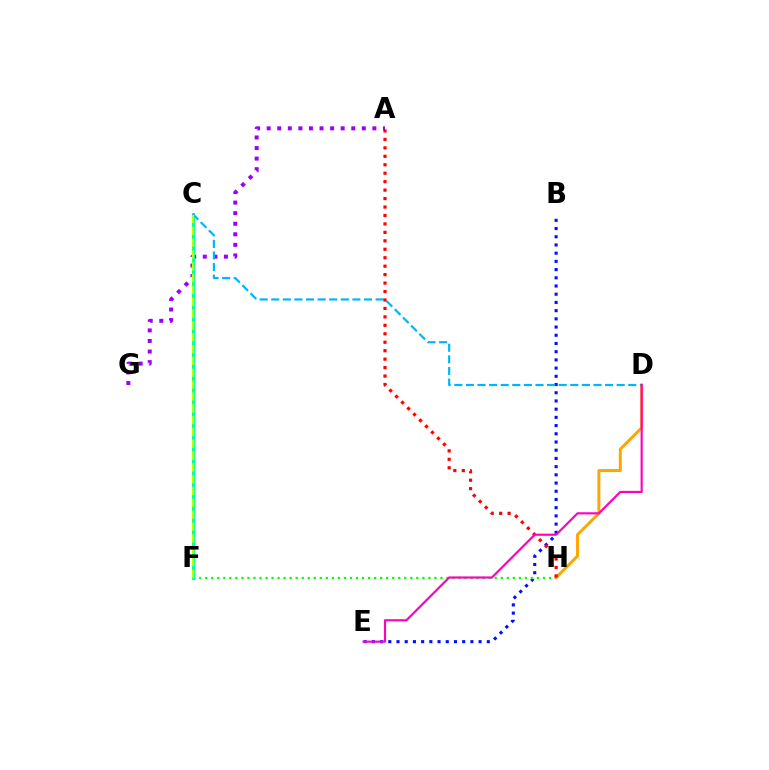{('D', 'H'): [{'color': '#ffa500', 'line_style': 'solid', 'thickness': 2.12}], ('B', 'E'): [{'color': '#0010ff', 'line_style': 'dotted', 'thickness': 2.23}], ('A', 'G'): [{'color': '#9b00ff', 'line_style': 'dotted', 'thickness': 2.87}], ('F', 'H'): [{'color': '#08ff00', 'line_style': 'dotted', 'thickness': 1.64}], ('C', 'F'): [{'color': '#00ff9d', 'line_style': 'solid', 'thickness': 2.1}, {'color': '#b3ff00', 'line_style': 'dashed', 'thickness': 1.61}], ('C', 'D'): [{'color': '#00b5ff', 'line_style': 'dashed', 'thickness': 1.58}], ('A', 'H'): [{'color': '#ff0000', 'line_style': 'dotted', 'thickness': 2.3}], ('D', 'E'): [{'color': '#ff00bd', 'line_style': 'solid', 'thickness': 1.55}]}